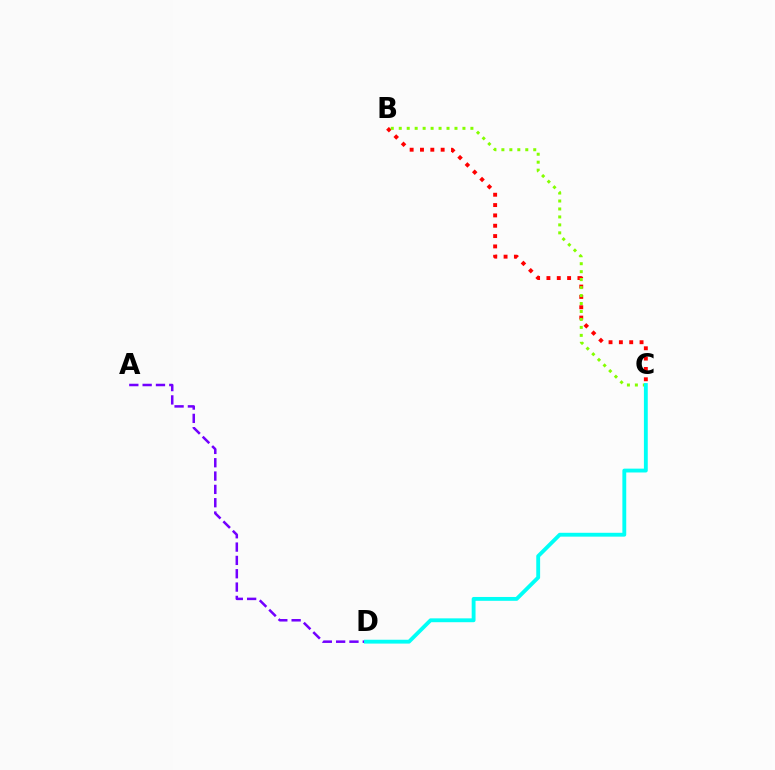{('B', 'C'): [{'color': '#ff0000', 'line_style': 'dotted', 'thickness': 2.81}, {'color': '#84ff00', 'line_style': 'dotted', 'thickness': 2.16}], ('A', 'D'): [{'color': '#7200ff', 'line_style': 'dashed', 'thickness': 1.81}], ('C', 'D'): [{'color': '#00fff6', 'line_style': 'solid', 'thickness': 2.77}]}